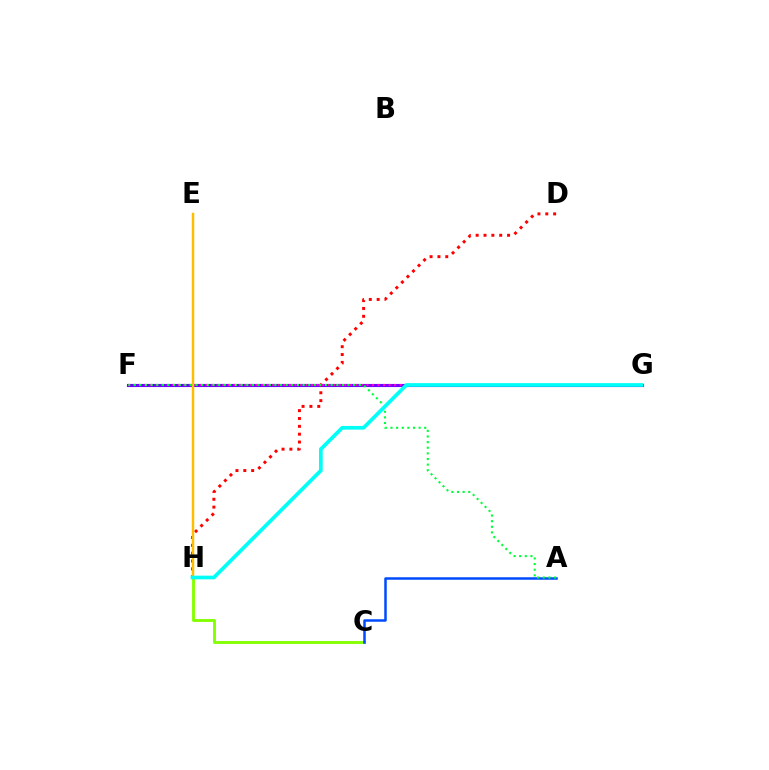{('F', 'G'): [{'color': '#7200ff', 'line_style': 'solid', 'thickness': 2.24}, {'color': '#ff00cf', 'line_style': 'dotted', 'thickness': 1.51}], ('C', 'H'): [{'color': '#84ff00', 'line_style': 'solid', 'thickness': 2.07}], ('D', 'H'): [{'color': '#ff0000', 'line_style': 'dotted', 'thickness': 2.13}], ('A', 'C'): [{'color': '#004bff', 'line_style': 'solid', 'thickness': 1.8}], ('E', 'H'): [{'color': '#ffbd00', 'line_style': 'solid', 'thickness': 1.78}], ('A', 'F'): [{'color': '#00ff39', 'line_style': 'dotted', 'thickness': 1.53}], ('G', 'H'): [{'color': '#00fff6', 'line_style': 'solid', 'thickness': 2.66}]}